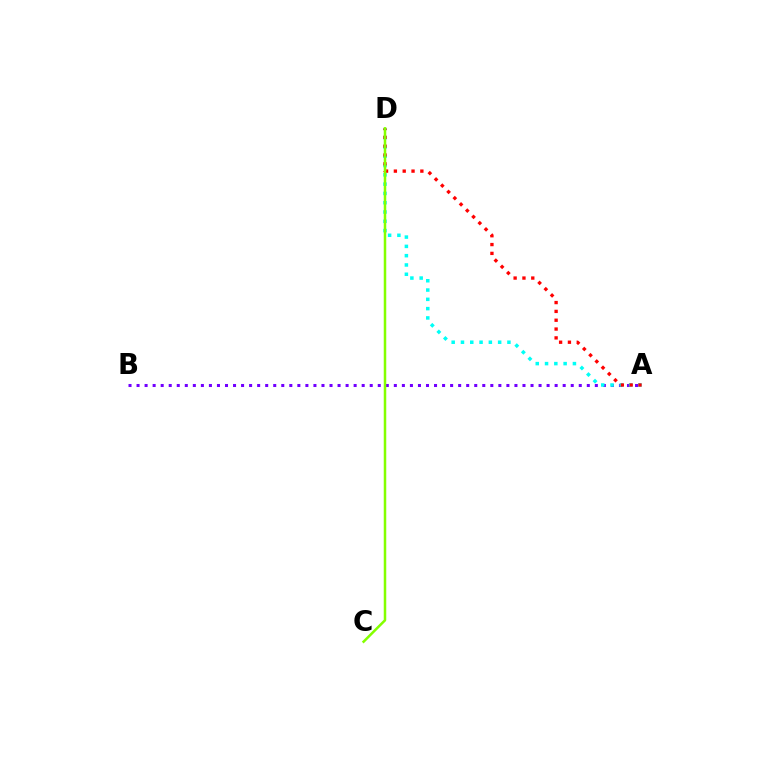{('A', 'B'): [{'color': '#7200ff', 'line_style': 'dotted', 'thickness': 2.18}], ('A', 'D'): [{'color': '#00fff6', 'line_style': 'dotted', 'thickness': 2.52}, {'color': '#ff0000', 'line_style': 'dotted', 'thickness': 2.4}], ('C', 'D'): [{'color': '#84ff00', 'line_style': 'solid', 'thickness': 1.81}]}